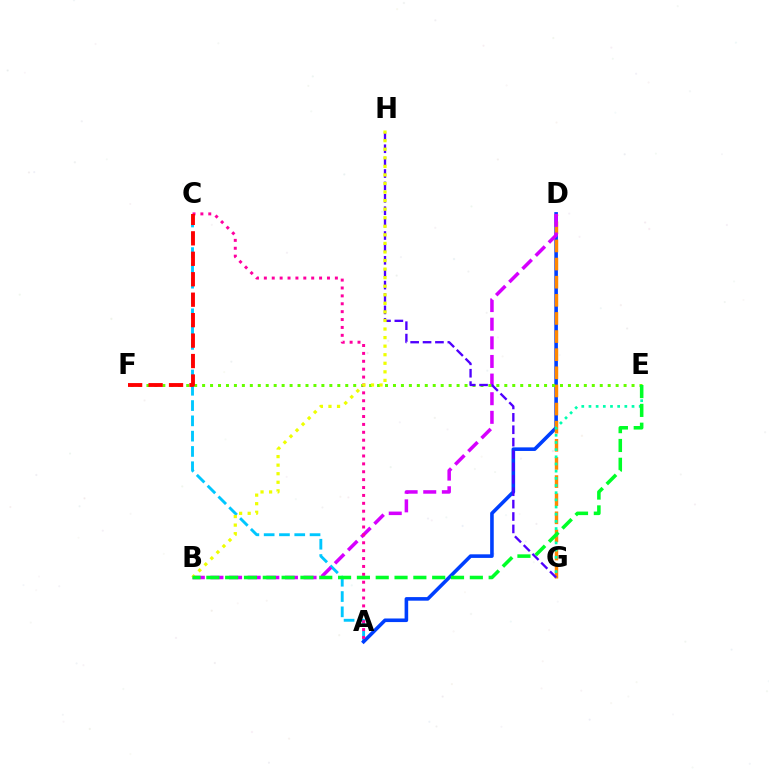{('A', 'C'): [{'color': '#00c7ff', 'line_style': 'dashed', 'thickness': 2.08}, {'color': '#ff00a0', 'line_style': 'dotted', 'thickness': 2.14}], ('A', 'D'): [{'color': '#003fff', 'line_style': 'solid', 'thickness': 2.59}], ('D', 'G'): [{'color': '#ff8800', 'line_style': 'dashed', 'thickness': 2.46}], ('B', 'D'): [{'color': '#d600ff', 'line_style': 'dashed', 'thickness': 2.53}], ('E', 'F'): [{'color': '#66ff00', 'line_style': 'dotted', 'thickness': 2.16}], ('G', 'H'): [{'color': '#4f00ff', 'line_style': 'dashed', 'thickness': 1.68}], ('E', 'G'): [{'color': '#00ffaf', 'line_style': 'dotted', 'thickness': 1.95}], ('B', 'H'): [{'color': '#eeff00', 'line_style': 'dotted', 'thickness': 2.33}], ('B', 'E'): [{'color': '#00ff27', 'line_style': 'dashed', 'thickness': 2.56}], ('C', 'F'): [{'color': '#ff0000', 'line_style': 'dashed', 'thickness': 2.78}]}